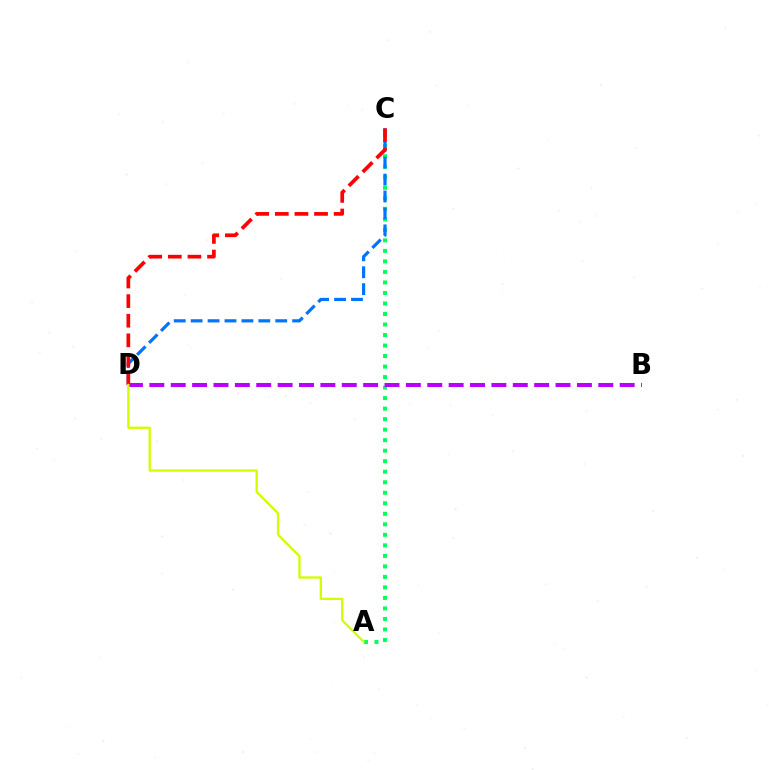{('A', 'C'): [{'color': '#00ff5c', 'line_style': 'dotted', 'thickness': 2.86}], ('B', 'D'): [{'color': '#b900ff', 'line_style': 'dashed', 'thickness': 2.9}], ('C', 'D'): [{'color': '#0074ff', 'line_style': 'dashed', 'thickness': 2.3}, {'color': '#ff0000', 'line_style': 'dashed', 'thickness': 2.66}], ('A', 'D'): [{'color': '#d1ff00', 'line_style': 'solid', 'thickness': 1.68}]}